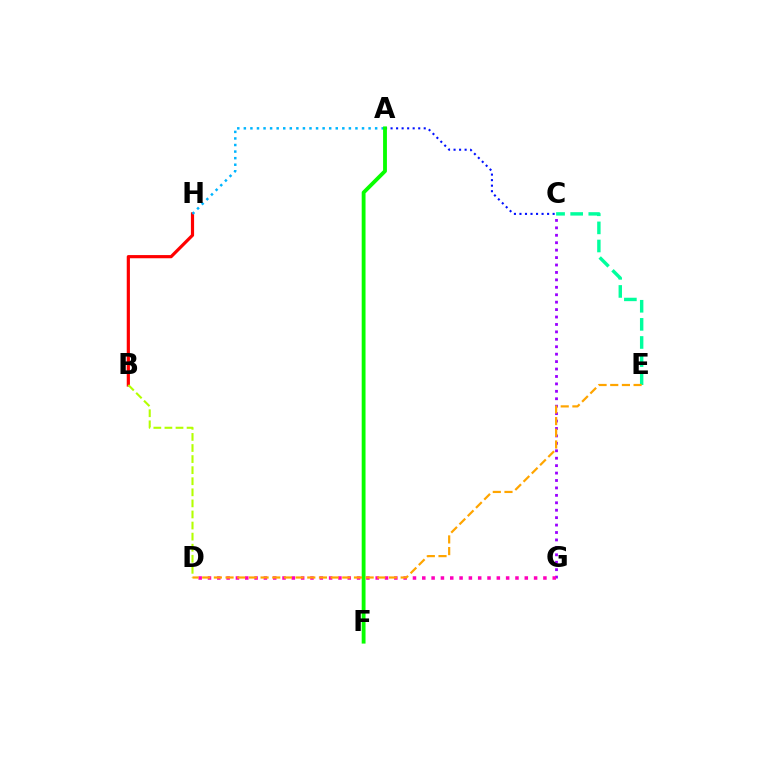{('B', 'H'): [{'color': '#ff0000', 'line_style': 'solid', 'thickness': 2.29}], ('C', 'G'): [{'color': '#9b00ff', 'line_style': 'dotted', 'thickness': 2.02}], ('A', 'H'): [{'color': '#00b5ff', 'line_style': 'dotted', 'thickness': 1.78}], ('A', 'C'): [{'color': '#0010ff', 'line_style': 'dotted', 'thickness': 1.5}], ('B', 'D'): [{'color': '#b3ff00', 'line_style': 'dashed', 'thickness': 1.5}], ('D', 'G'): [{'color': '#ff00bd', 'line_style': 'dotted', 'thickness': 2.53}], ('C', 'E'): [{'color': '#00ff9d', 'line_style': 'dashed', 'thickness': 2.46}], ('A', 'F'): [{'color': '#08ff00', 'line_style': 'solid', 'thickness': 2.76}], ('D', 'E'): [{'color': '#ffa500', 'line_style': 'dashed', 'thickness': 1.59}]}